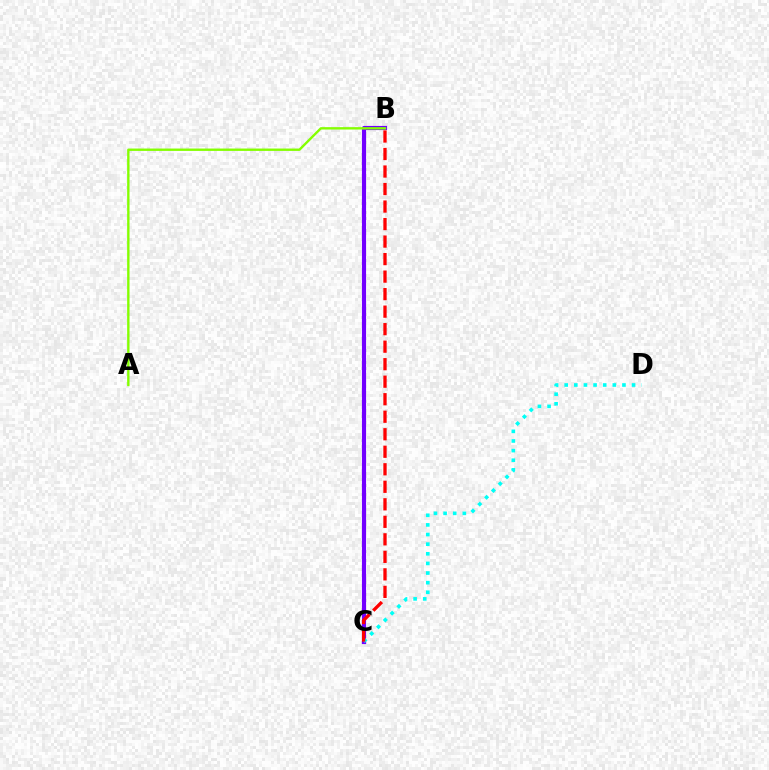{('B', 'C'): [{'color': '#7200ff', 'line_style': 'solid', 'thickness': 2.98}, {'color': '#ff0000', 'line_style': 'dashed', 'thickness': 2.38}], ('A', 'B'): [{'color': '#84ff00', 'line_style': 'solid', 'thickness': 1.71}], ('C', 'D'): [{'color': '#00fff6', 'line_style': 'dotted', 'thickness': 2.62}]}